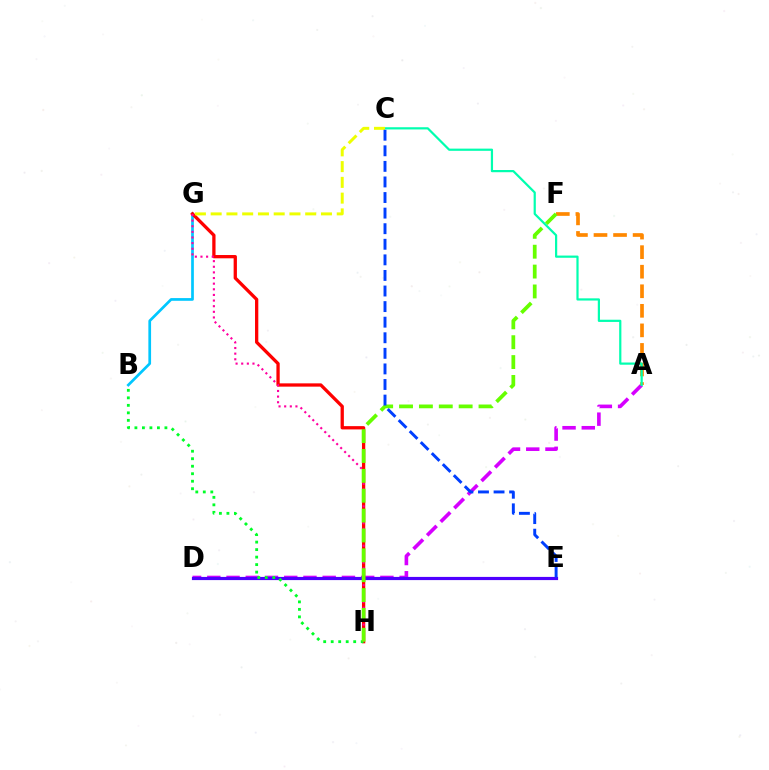{('A', 'D'): [{'color': '#d600ff', 'line_style': 'dashed', 'thickness': 2.61}], ('B', 'G'): [{'color': '#00c7ff', 'line_style': 'solid', 'thickness': 1.95}], ('A', 'F'): [{'color': '#ff8800', 'line_style': 'dashed', 'thickness': 2.66}], ('D', 'E'): [{'color': '#4f00ff', 'line_style': 'solid', 'thickness': 2.29}], ('G', 'H'): [{'color': '#ff0000', 'line_style': 'solid', 'thickness': 2.37}, {'color': '#ff00a0', 'line_style': 'dotted', 'thickness': 1.53}], ('A', 'C'): [{'color': '#00ffaf', 'line_style': 'solid', 'thickness': 1.59}], ('B', 'H'): [{'color': '#00ff27', 'line_style': 'dotted', 'thickness': 2.04}], ('C', 'G'): [{'color': '#eeff00', 'line_style': 'dashed', 'thickness': 2.14}], ('F', 'H'): [{'color': '#66ff00', 'line_style': 'dashed', 'thickness': 2.7}], ('C', 'E'): [{'color': '#003fff', 'line_style': 'dashed', 'thickness': 2.12}]}